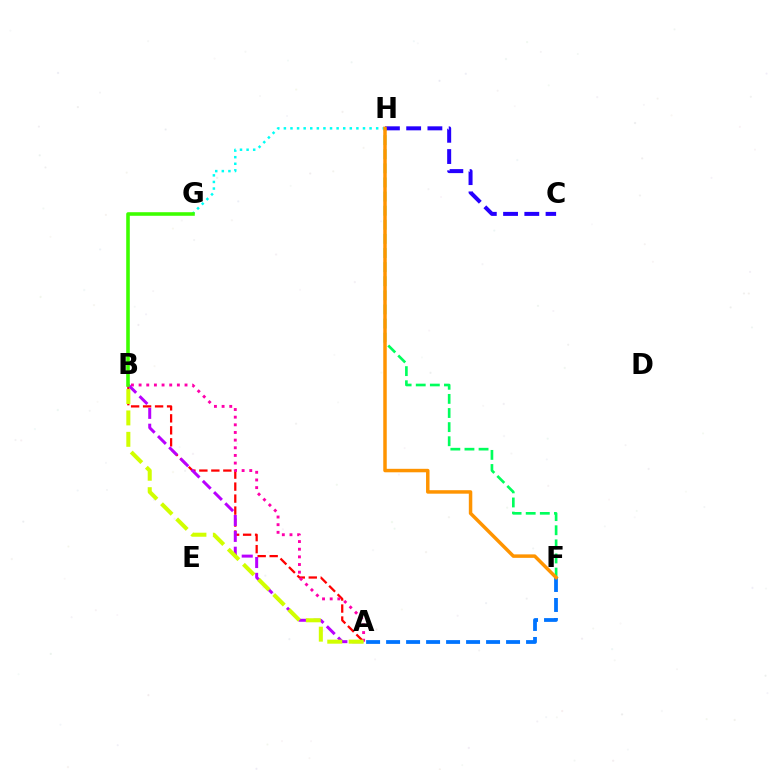{('G', 'H'): [{'color': '#00fff6', 'line_style': 'dotted', 'thickness': 1.79}], ('A', 'B'): [{'color': '#ff0000', 'line_style': 'dashed', 'thickness': 1.63}, {'color': '#ff00ac', 'line_style': 'dotted', 'thickness': 2.08}, {'color': '#b900ff', 'line_style': 'dashed', 'thickness': 2.15}, {'color': '#d1ff00', 'line_style': 'dashed', 'thickness': 2.91}], ('C', 'H'): [{'color': '#2500ff', 'line_style': 'dashed', 'thickness': 2.89}], ('F', 'H'): [{'color': '#00ff5c', 'line_style': 'dashed', 'thickness': 1.92}, {'color': '#ff9400', 'line_style': 'solid', 'thickness': 2.51}], ('B', 'G'): [{'color': '#3dff00', 'line_style': 'solid', 'thickness': 2.58}], ('A', 'F'): [{'color': '#0074ff', 'line_style': 'dashed', 'thickness': 2.72}]}